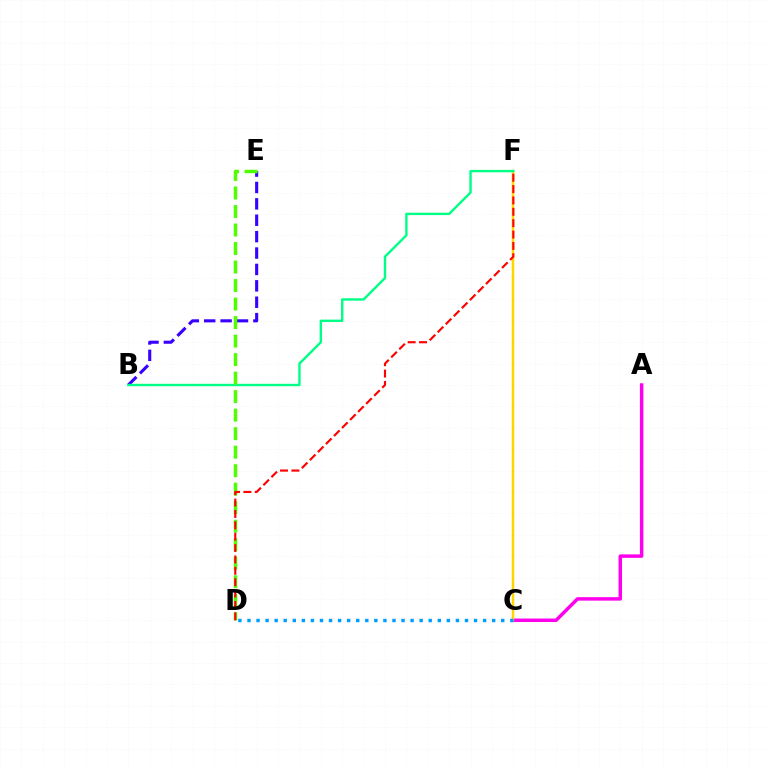{('B', 'E'): [{'color': '#3700ff', 'line_style': 'dashed', 'thickness': 2.23}], ('A', 'C'): [{'color': '#ff00ed', 'line_style': 'solid', 'thickness': 2.5}], ('C', 'F'): [{'color': '#ffd500', 'line_style': 'solid', 'thickness': 1.79}], ('C', 'D'): [{'color': '#009eff', 'line_style': 'dotted', 'thickness': 2.46}], ('B', 'F'): [{'color': '#00ff86', 'line_style': 'solid', 'thickness': 1.73}], ('D', 'E'): [{'color': '#4fff00', 'line_style': 'dashed', 'thickness': 2.51}], ('D', 'F'): [{'color': '#ff0000', 'line_style': 'dashed', 'thickness': 1.54}]}